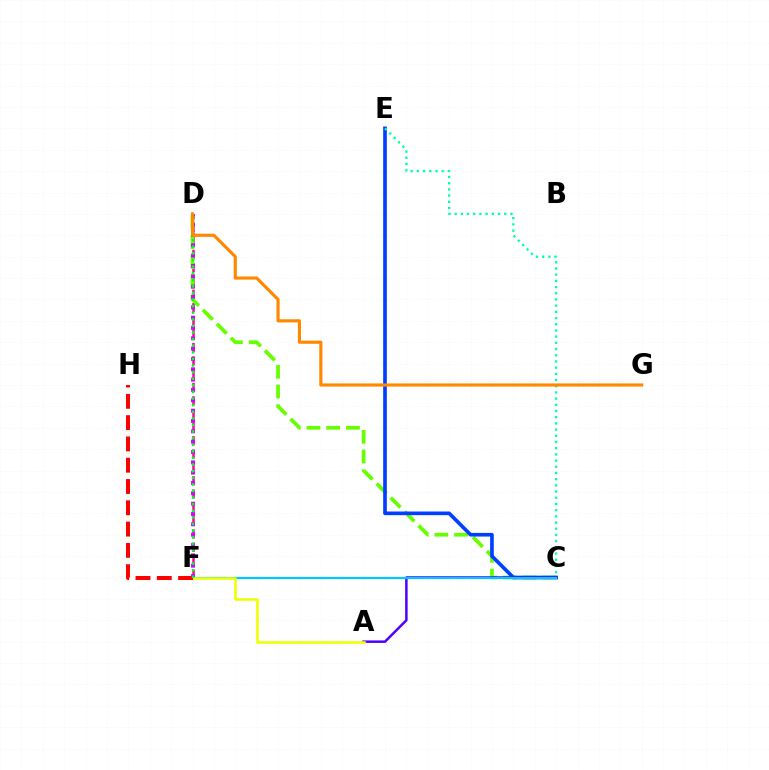{('D', 'F'): [{'color': '#ff00a0', 'line_style': 'dashed', 'thickness': 1.81}, {'color': '#d600ff', 'line_style': 'dotted', 'thickness': 2.81}, {'color': '#00ff27', 'line_style': 'dotted', 'thickness': 1.79}], ('C', 'D'): [{'color': '#66ff00', 'line_style': 'dashed', 'thickness': 2.68}], ('C', 'E'): [{'color': '#003fff', 'line_style': 'solid', 'thickness': 2.64}, {'color': '#00ffaf', 'line_style': 'dotted', 'thickness': 1.68}], ('A', 'C'): [{'color': '#4f00ff', 'line_style': 'solid', 'thickness': 1.8}], ('C', 'F'): [{'color': '#00c7ff', 'line_style': 'solid', 'thickness': 1.58}], ('A', 'F'): [{'color': '#eeff00', 'line_style': 'solid', 'thickness': 1.83}], ('F', 'H'): [{'color': '#ff0000', 'line_style': 'dashed', 'thickness': 2.89}], ('D', 'G'): [{'color': '#ff8800', 'line_style': 'solid', 'thickness': 2.26}]}